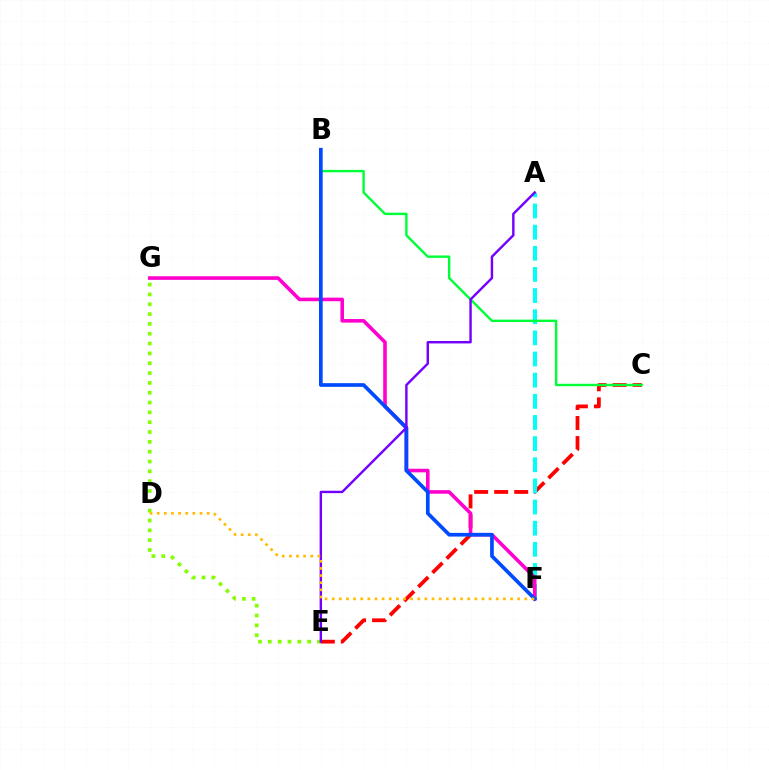{('E', 'G'): [{'color': '#84ff00', 'line_style': 'dotted', 'thickness': 2.67}], ('C', 'E'): [{'color': '#ff0000', 'line_style': 'dashed', 'thickness': 2.72}], ('A', 'F'): [{'color': '#00fff6', 'line_style': 'dashed', 'thickness': 2.87}], ('B', 'C'): [{'color': '#00ff39', 'line_style': 'solid', 'thickness': 1.74}], ('F', 'G'): [{'color': '#ff00cf', 'line_style': 'solid', 'thickness': 2.58}], ('B', 'F'): [{'color': '#004bff', 'line_style': 'solid', 'thickness': 2.66}], ('A', 'E'): [{'color': '#7200ff', 'line_style': 'solid', 'thickness': 1.74}], ('D', 'F'): [{'color': '#ffbd00', 'line_style': 'dotted', 'thickness': 1.94}]}